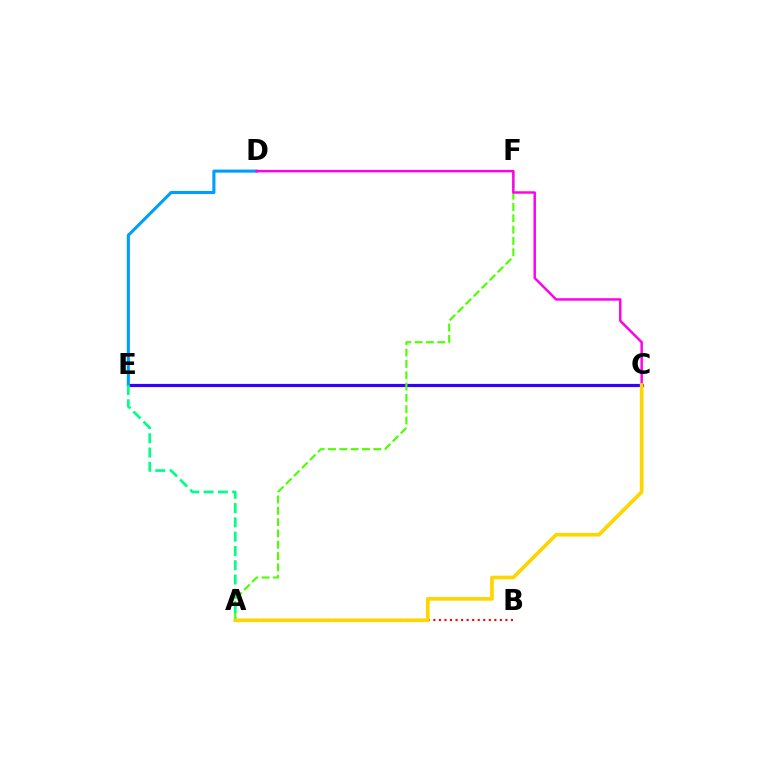{('C', 'E'): [{'color': '#3700ff', 'line_style': 'solid', 'thickness': 2.28}], ('A', 'B'): [{'color': '#ff0000', 'line_style': 'dotted', 'thickness': 1.51}], ('D', 'E'): [{'color': '#009eff', 'line_style': 'solid', 'thickness': 2.23}], ('A', 'F'): [{'color': '#4fff00', 'line_style': 'dashed', 'thickness': 1.54}], ('A', 'E'): [{'color': '#00ff86', 'line_style': 'dashed', 'thickness': 1.94}], ('C', 'D'): [{'color': '#ff00ed', 'line_style': 'solid', 'thickness': 1.77}], ('A', 'C'): [{'color': '#ffd500', 'line_style': 'solid', 'thickness': 2.65}]}